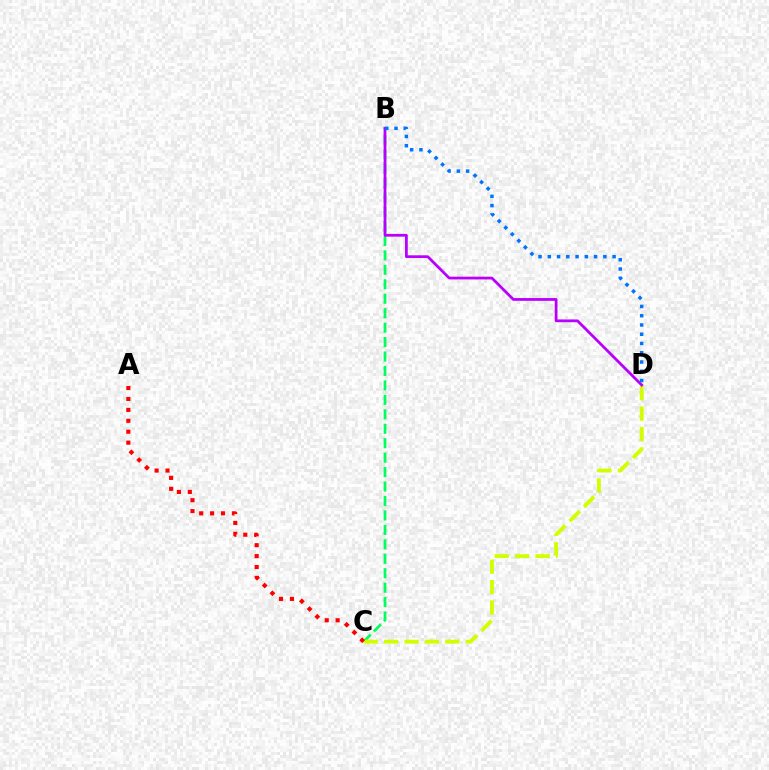{('B', 'C'): [{'color': '#00ff5c', 'line_style': 'dashed', 'thickness': 1.96}], ('C', 'D'): [{'color': '#d1ff00', 'line_style': 'dashed', 'thickness': 2.77}], ('B', 'D'): [{'color': '#b900ff', 'line_style': 'solid', 'thickness': 1.99}, {'color': '#0074ff', 'line_style': 'dotted', 'thickness': 2.52}], ('A', 'C'): [{'color': '#ff0000', 'line_style': 'dotted', 'thickness': 2.97}]}